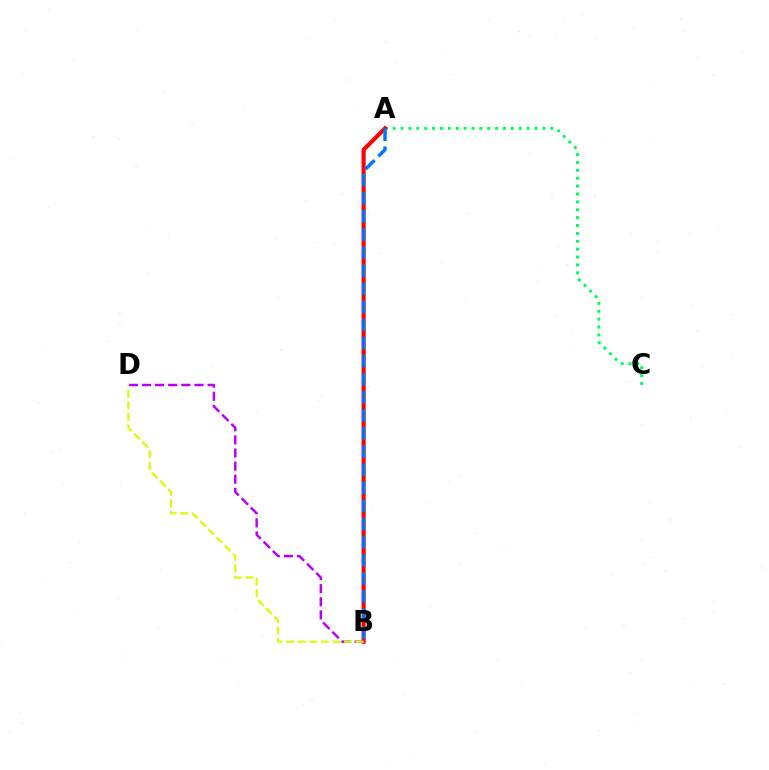{('A', 'C'): [{'color': '#00ff5c', 'line_style': 'dotted', 'thickness': 2.14}], ('A', 'B'): [{'color': '#ff0000', 'line_style': 'solid', 'thickness': 2.95}, {'color': '#0074ff', 'line_style': 'dashed', 'thickness': 2.46}], ('B', 'D'): [{'color': '#b900ff', 'line_style': 'dashed', 'thickness': 1.78}, {'color': '#d1ff00', 'line_style': 'dashed', 'thickness': 1.57}]}